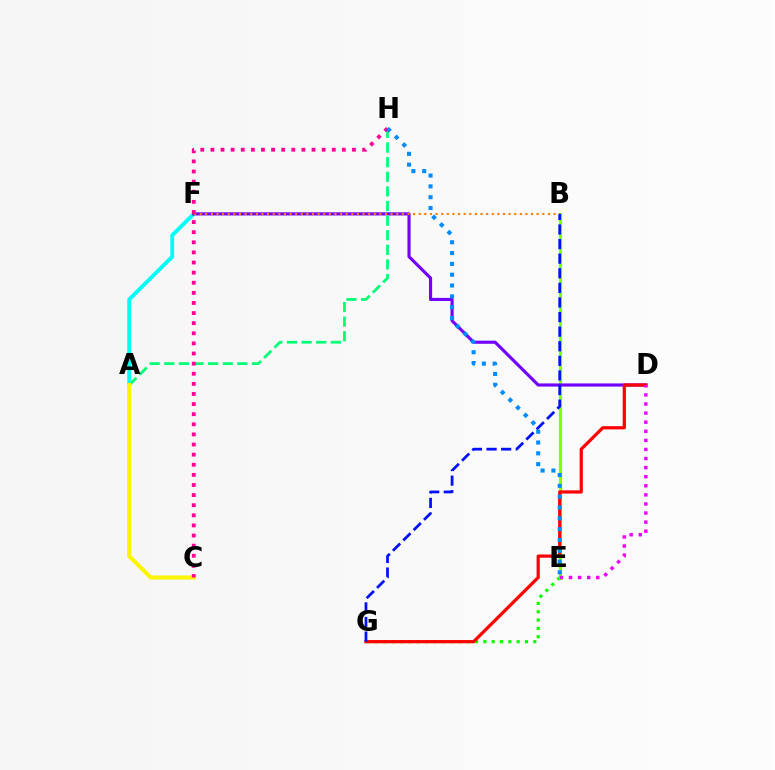{('A', 'F'): [{'color': '#00fff6', 'line_style': 'solid', 'thickness': 2.77}], ('E', 'G'): [{'color': '#08ff00', 'line_style': 'dotted', 'thickness': 2.26}], ('B', 'E'): [{'color': '#84ff00', 'line_style': 'solid', 'thickness': 2.29}], ('D', 'F'): [{'color': '#7200ff', 'line_style': 'solid', 'thickness': 2.25}], ('A', 'H'): [{'color': '#00ff74', 'line_style': 'dashed', 'thickness': 1.99}], ('D', 'G'): [{'color': '#ff0000', 'line_style': 'solid', 'thickness': 2.32}], ('A', 'C'): [{'color': '#fcf500', 'line_style': 'solid', 'thickness': 2.95}], ('D', 'E'): [{'color': '#ee00ff', 'line_style': 'dotted', 'thickness': 2.47}], ('B', 'F'): [{'color': '#ff7c00', 'line_style': 'dotted', 'thickness': 1.53}], ('B', 'G'): [{'color': '#0010ff', 'line_style': 'dashed', 'thickness': 1.98}], ('C', 'H'): [{'color': '#ff0094', 'line_style': 'dotted', 'thickness': 2.75}], ('E', 'H'): [{'color': '#008cff', 'line_style': 'dotted', 'thickness': 2.94}]}